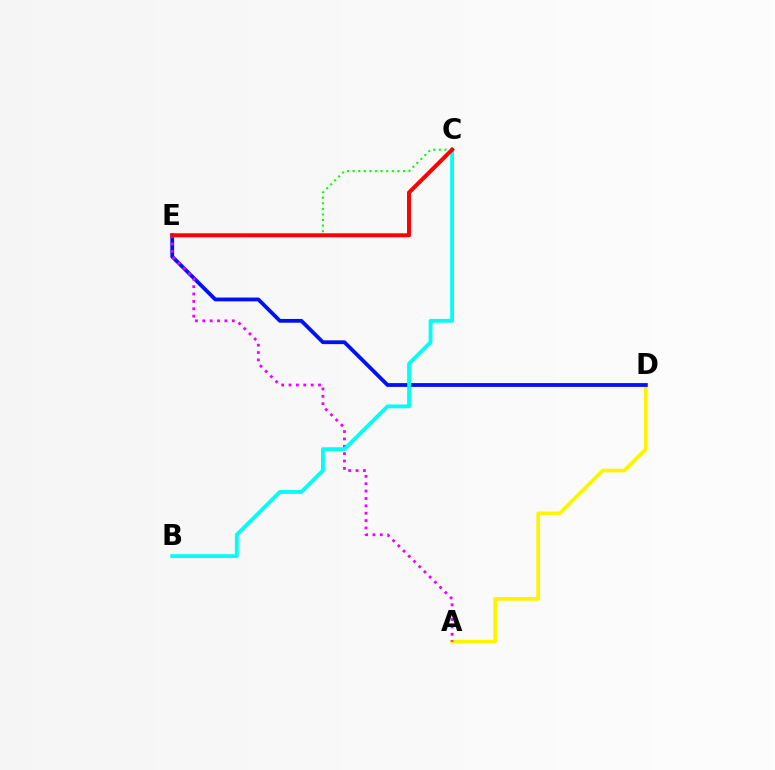{('A', 'D'): [{'color': '#fcf500', 'line_style': 'solid', 'thickness': 2.66}], ('D', 'E'): [{'color': '#0010ff', 'line_style': 'solid', 'thickness': 2.74}], ('A', 'E'): [{'color': '#ee00ff', 'line_style': 'dotted', 'thickness': 2.0}], ('B', 'C'): [{'color': '#00fff6', 'line_style': 'solid', 'thickness': 2.76}], ('C', 'E'): [{'color': '#08ff00', 'line_style': 'dotted', 'thickness': 1.52}, {'color': '#ff0000', 'line_style': 'solid', 'thickness': 2.89}]}